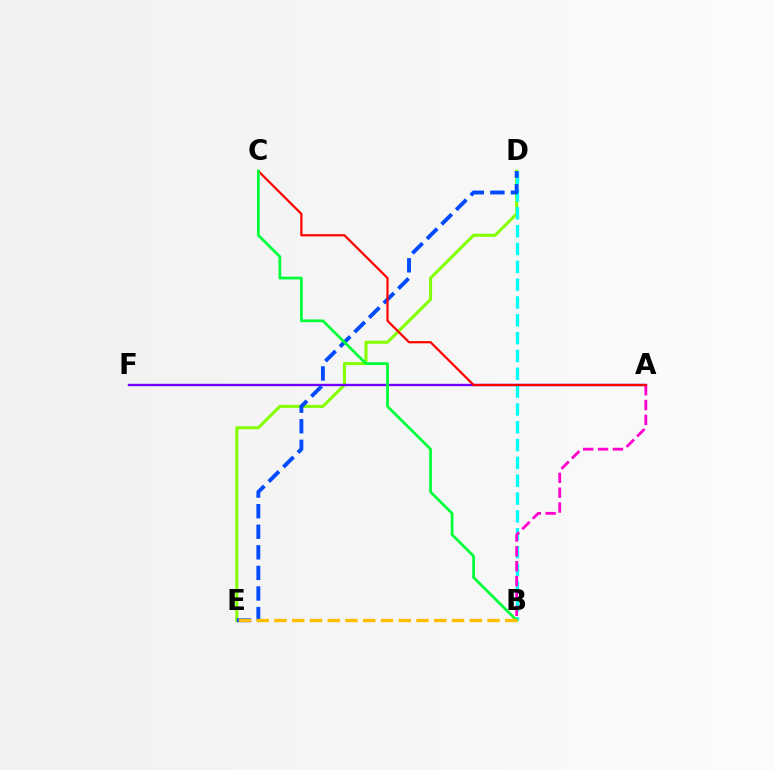{('D', 'E'): [{'color': '#84ff00', 'line_style': 'solid', 'thickness': 2.19}, {'color': '#004bff', 'line_style': 'dashed', 'thickness': 2.79}], ('A', 'F'): [{'color': '#7200ff', 'line_style': 'solid', 'thickness': 1.7}], ('B', 'D'): [{'color': '#00fff6', 'line_style': 'dashed', 'thickness': 2.42}], ('A', 'B'): [{'color': '#ff00cf', 'line_style': 'dashed', 'thickness': 2.02}], ('A', 'C'): [{'color': '#ff0000', 'line_style': 'solid', 'thickness': 1.59}], ('B', 'C'): [{'color': '#00ff39', 'line_style': 'solid', 'thickness': 1.98}], ('B', 'E'): [{'color': '#ffbd00', 'line_style': 'dashed', 'thickness': 2.41}]}